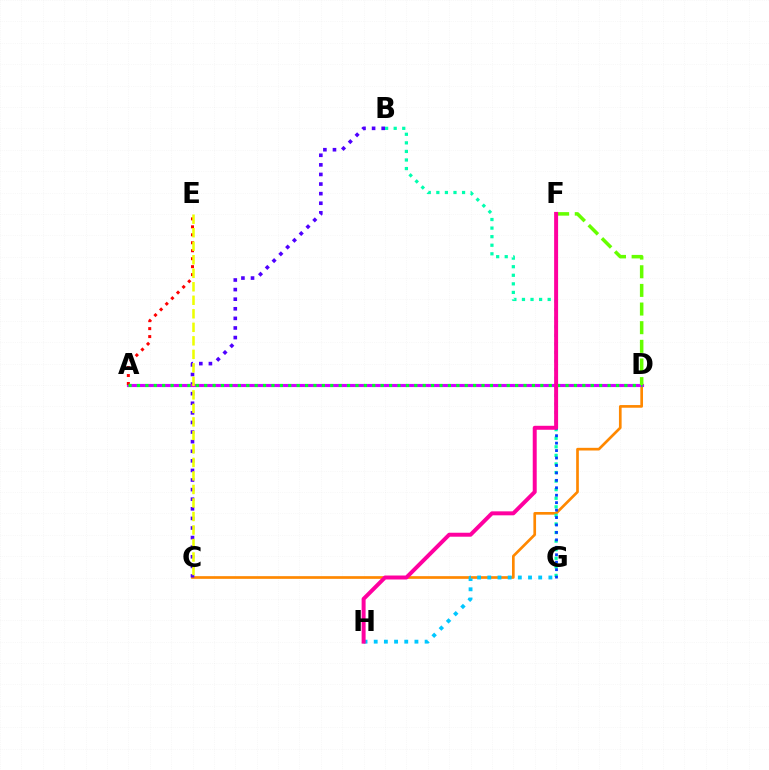{('C', 'D'): [{'color': '#ff8800', 'line_style': 'solid', 'thickness': 1.93}], ('B', 'C'): [{'color': '#4f00ff', 'line_style': 'dotted', 'thickness': 2.61}], ('A', 'D'): [{'color': '#d600ff', 'line_style': 'solid', 'thickness': 2.24}, {'color': '#00ff27', 'line_style': 'dotted', 'thickness': 2.28}], ('A', 'E'): [{'color': '#ff0000', 'line_style': 'dotted', 'thickness': 2.16}], ('B', 'G'): [{'color': '#00ffaf', 'line_style': 'dotted', 'thickness': 2.33}], ('C', 'E'): [{'color': '#eeff00', 'line_style': 'dashed', 'thickness': 1.84}], ('G', 'H'): [{'color': '#00c7ff', 'line_style': 'dotted', 'thickness': 2.77}], ('D', 'F'): [{'color': '#66ff00', 'line_style': 'dashed', 'thickness': 2.53}], ('F', 'G'): [{'color': '#003fff', 'line_style': 'dotted', 'thickness': 2.02}], ('F', 'H'): [{'color': '#ff00a0', 'line_style': 'solid', 'thickness': 2.86}]}